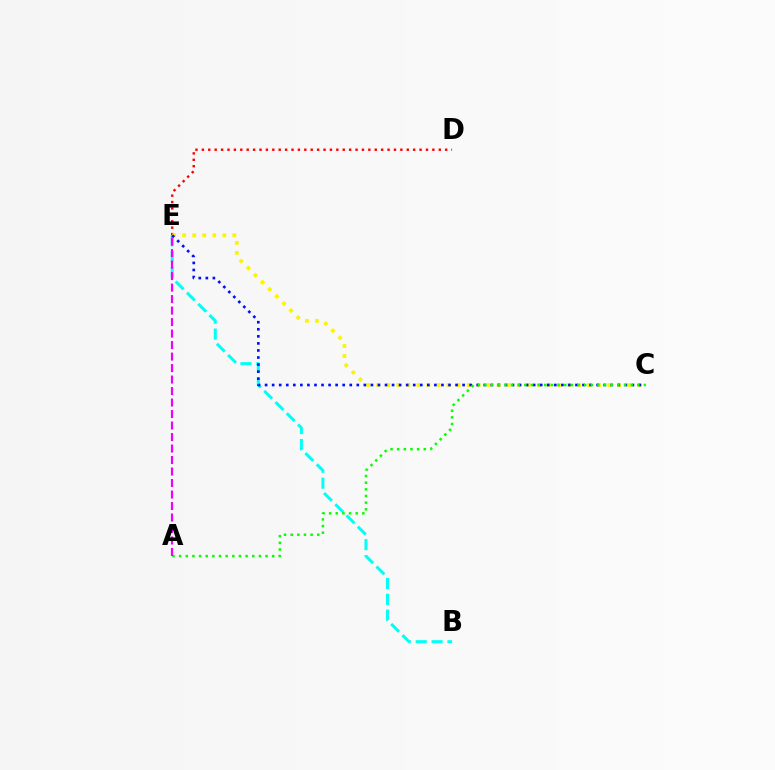{('D', 'E'): [{'color': '#ff0000', 'line_style': 'dotted', 'thickness': 1.74}], ('B', 'E'): [{'color': '#00fff6', 'line_style': 'dashed', 'thickness': 2.16}], ('C', 'E'): [{'color': '#fcf500', 'line_style': 'dotted', 'thickness': 2.73}, {'color': '#0010ff', 'line_style': 'dotted', 'thickness': 1.92}], ('A', 'C'): [{'color': '#08ff00', 'line_style': 'dotted', 'thickness': 1.81}], ('A', 'E'): [{'color': '#ee00ff', 'line_style': 'dashed', 'thickness': 1.56}]}